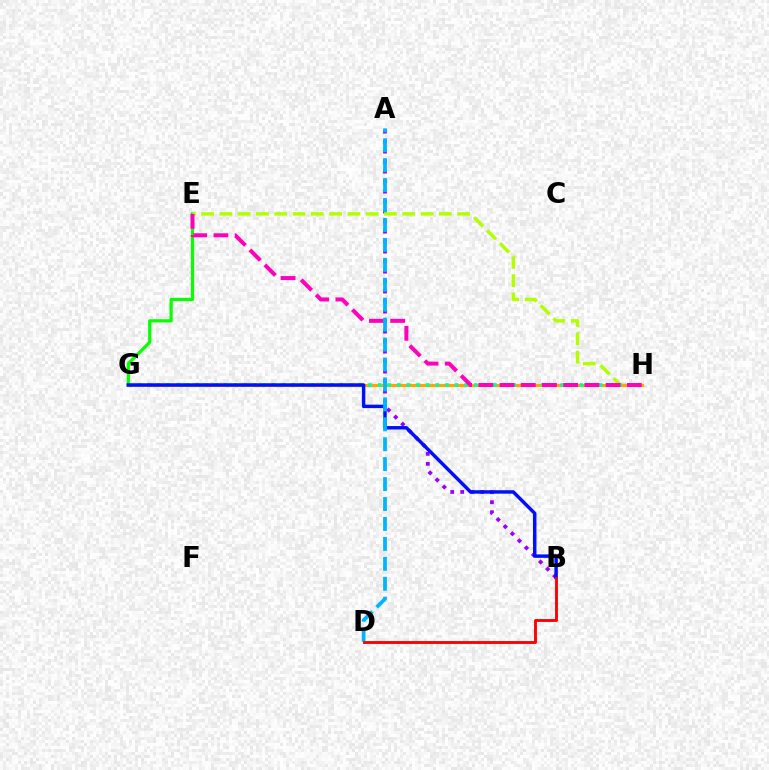{('E', 'G'): [{'color': '#08ff00', 'line_style': 'solid', 'thickness': 2.31}], ('A', 'B'): [{'color': '#9b00ff', 'line_style': 'dotted', 'thickness': 2.72}], ('E', 'H'): [{'color': '#b3ff00', 'line_style': 'dashed', 'thickness': 2.48}, {'color': '#ff00bd', 'line_style': 'dashed', 'thickness': 2.88}], ('G', 'H'): [{'color': '#ffa500', 'line_style': 'solid', 'thickness': 2.29}, {'color': '#00ff9d', 'line_style': 'dotted', 'thickness': 2.61}], ('B', 'G'): [{'color': '#0010ff', 'line_style': 'solid', 'thickness': 2.49}], ('A', 'D'): [{'color': '#00b5ff', 'line_style': 'dashed', 'thickness': 2.71}], ('B', 'D'): [{'color': '#ff0000', 'line_style': 'solid', 'thickness': 2.07}]}